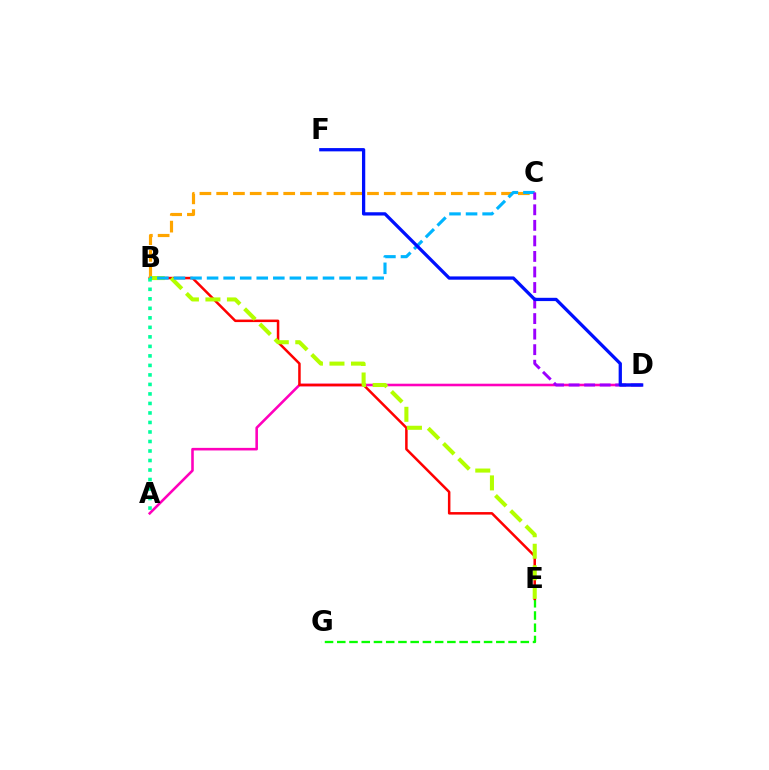{('A', 'D'): [{'color': '#ff00bd', 'line_style': 'solid', 'thickness': 1.86}], ('E', 'G'): [{'color': '#08ff00', 'line_style': 'dashed', 'thickness': 1.66}], ('B', 'E'): [{'color': '#ff0000', 'line_style': 'solid', 'thickness': 1.81}, {'color': '#b3ff00', 'line_style': 'dashed', 'thickness': 2.92}], ('B', 'C'): [{'color': '#ffa500', 'line_style': 'dashed', 'thickness': 2.28}, {'color': '#00b5ff', 'line_style': 'dashed', 'thickness': 2.25}], ('C', 'D'): [{'color': '#9b00ff', 'line_style': 'dashed', 'thickness': 2.11}], ('A', 'B'): [{'color': '#00ff9d', 'line_style': 'dotted', 'thickness': 2.58}], ('D', 'F'): [{'color': '#0010ff', 'line_style': 'solid', 'thickness': 2.36}]}